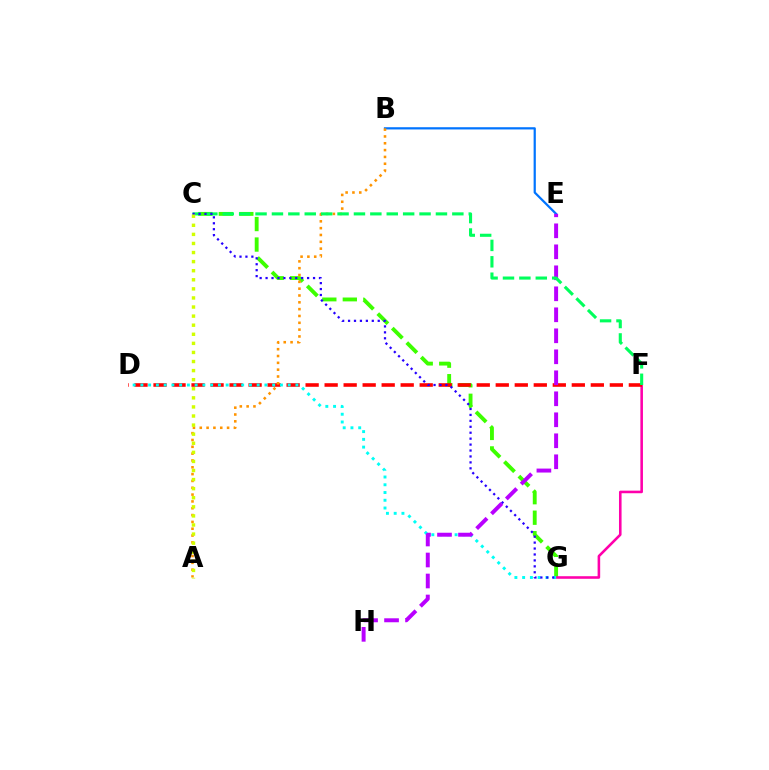{('C', 'G'): [{'color': '#3dff00', 'line_style': 'dashed', 'thickness': 2.78}, {'color': '#2500ff', 'line_style': 'dotted', 'thickness': 1.61}], ('F', 'G'): [{'color': '#ff00ac', 'line_style': 'solid', 'thickness': 1.86}], ('B', 'E'): [{'color': '#0074ff', 'line_style': 'solid', 'thickness': 1.6}], ('D', 'F'): [{'color': '#ff0000', 'line_style': 'dashed', 'thickness': 2.58}], ('D', 'G'): [{'color': '#00fff6', 'line_style': 'dotted', 'thickness': 2.11}], ('A', 'B'): [{'color': '#ff9400', 'line_style': 'dotted', 'thickness': 1.85}], ('E', 'H'): [{'color': '#b900ff', 'line_style': 'dashed', 'thickness': 2.85}], ('C', 'F'): [{'color': '#00ff5c', 'line_style': 'dashed', 'thickness': 2.23}], ('A', 'C'): [{'color': '#d1ff00', 'line_style': 'dotted', 'thickness': 2.47}]}